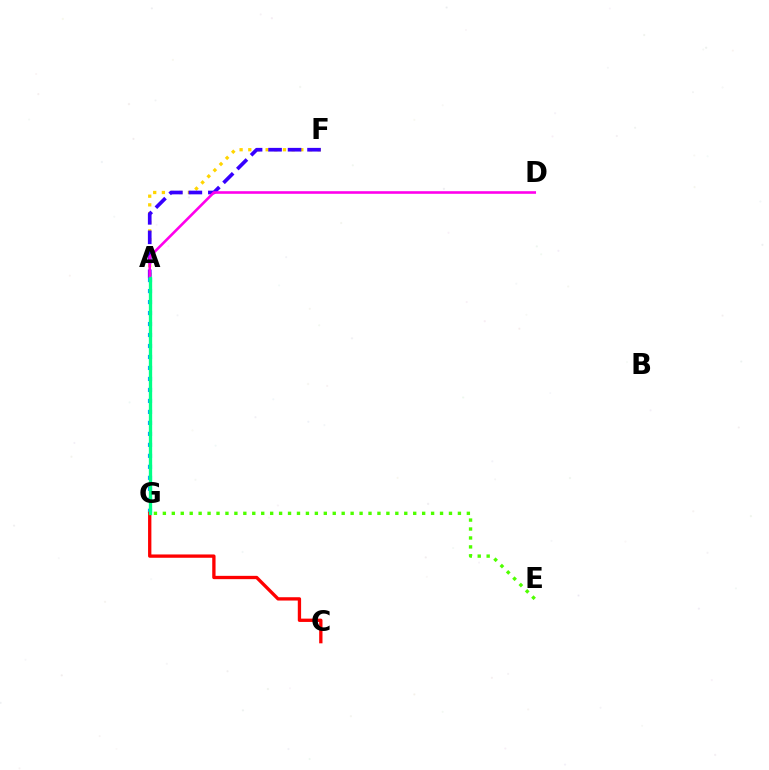{('A', 'F'): [{'color': '#ffd500', 'line_style': 'dotted', 'thickness': 2.36}, {'color': '#3700ff', 'line_style': 'dashed', 'thickness': 2.65}], ('E', 'G'): [{'color': '#4fff00', 'line_style': 'dotted', 'thickness': 2.43}], ('A', 'D'): [{'color': '#ff00ed', 'line_style': 'solid', 'thickness': 1.88}], ('A', 'G'): [{'color': '#009eff', 'line_style': 'dotted', 'thickness': 2.99}, {'color': '#00ff86', 'line_style': 'solid', 'thickness': 2.39}], ('C', 'G'): [{'color': '#ff0000', 'line_style': 'solid', 'thickness': 2.39}]}